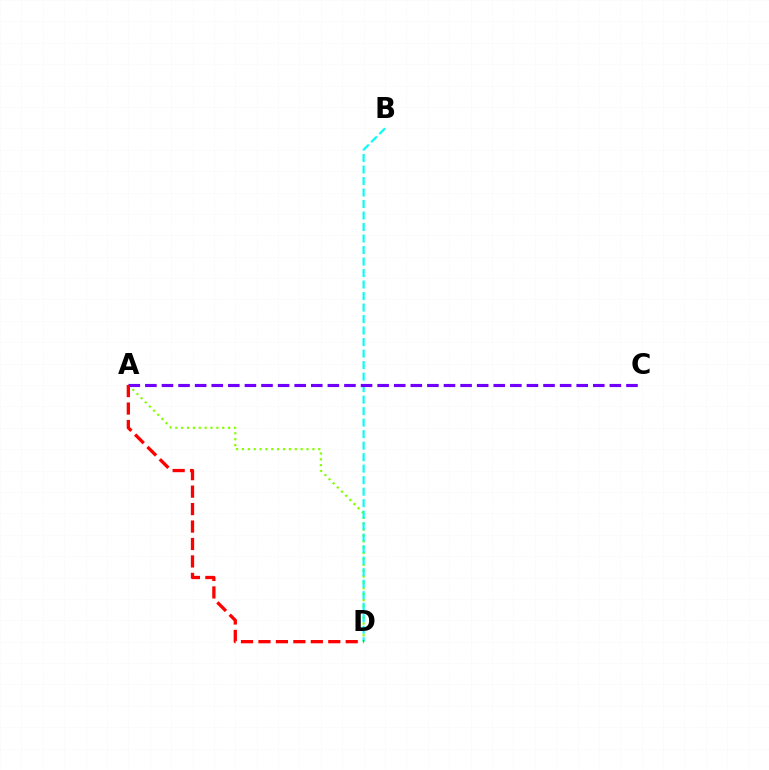{('A', 'D'): [{'color': '#84ff00', 'line_style': 'dotted', 'thickness': 1.59}, {'color': '#ff0000', 'line_style': 'dashed', 'thickness': 2.37}], ('B', 'D'): [{'color': '#00fff6', 'line_style': 'dashed', 'thickness': 1.56}], ('A', 'C'): [{'color': '#7200ff', 'line_style': 'dashed', 'thickness': 2.25}]}